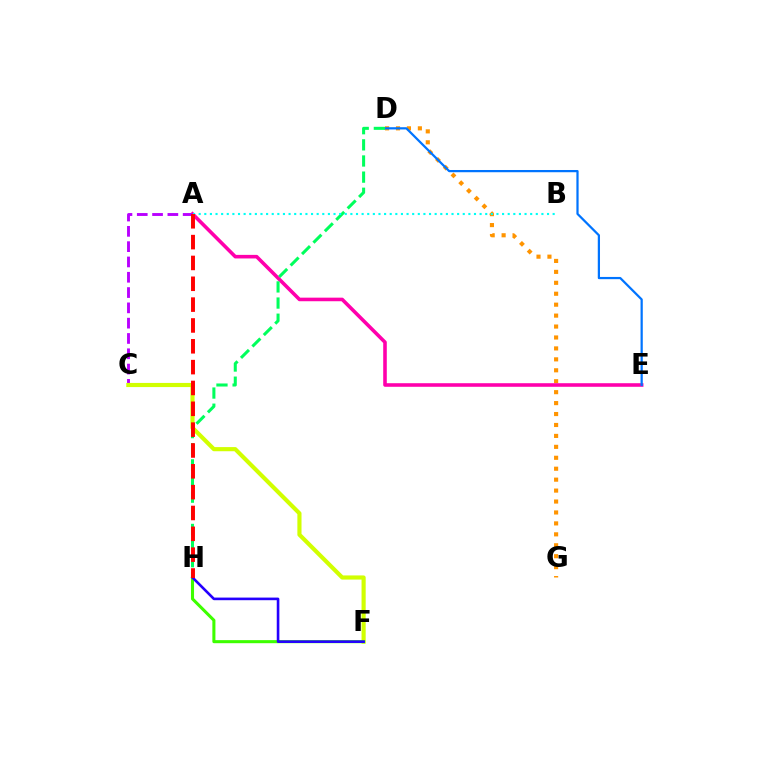{('D', 'G'): [{'color': '#ff9400', 'line_style': 'dotted', 'thickness': 2.97}], ('A', 'E'): [{'color': '#ff00ac', 'line_style': 'solid', 'thickness': 2.58}], ('D', 'E'): [{'color': '#0074ff', 'line_style': 'solid', 'thickness': 1.6}], ('A', 'C'): [{'color': '#b900ff', 'line_style': 'dashed', 'thickness': 2.08}], ('D', 'H'): [{'color': '#00ff5c', 'line_style': 'dashed', 'thickness': 2.19}], ('C', 'F'): [{'color': '#d1ff00', 'line_style': 'solid', 'thickness': 2.98}], ('F', 'H'): [{'color': '#3dff00', 'line_style': 'solid', 'thickness': 2.2}, {'color': '#2500ff', 'line_style': 'solid', 'thickness': 1.88}], ('A', 'B'): [{'color': '#00fff6', 'line_style': 'dotted', 'thickness': 1.53}], ('A', 'H'): [{'color': '#ff0000', 'line_style': 'dashed', 'thickness': 2.83}]}